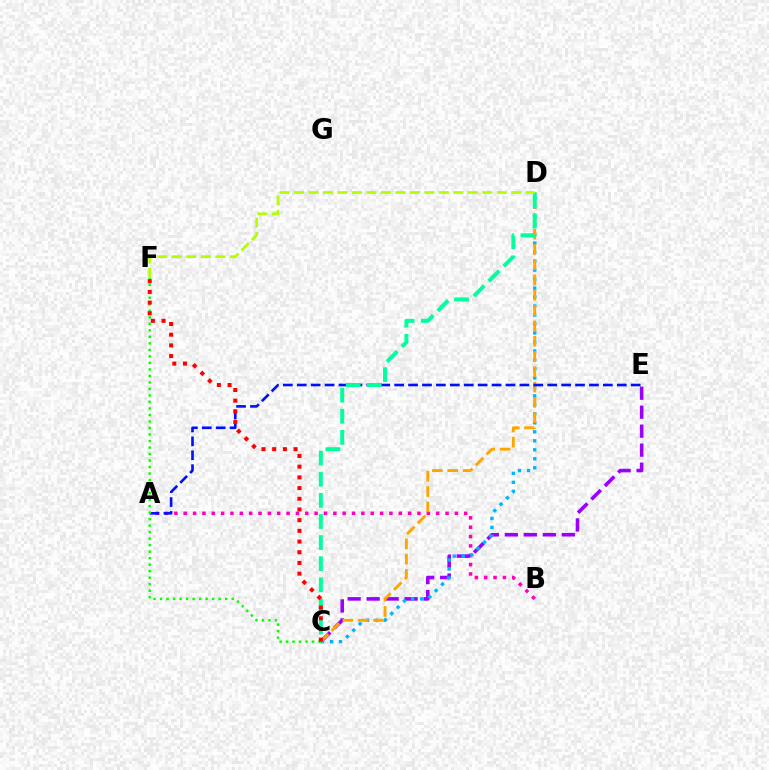{('A', 'B'): [{'color': '#ff00bd', 'line_style': 'dotted', 'thickness': 2.54}], ('C', 'E'): [{'color': '#9b00ff', 'line_style': 'dashed', 'thickness': 2.58}], ('C', 'D'): [{'color': '#00b5ff', 'line_style': 'dotted', 'thickness': 2.44}, {'color': '#ffa500', 'line_style': 'dashed', 'thickness': 2.08}, {'color': '#00ff9d', 'line_style': 'dashed', 'thickness': 2.87}], ('A', 'E'): [{'color': '#0010ff', 'line_style': 'dashed', 'thickness': 1.89}], ('C', 'F'): [{'color': '#08ff00', 'line_style': 'dotted', 'thickness': 1.77}, {'color': '#ff0000', 'line_style': 'dotted', 'thickness': 2.91}], ('D', 'F'): [{'color': '#b3ff00', 'line_style': 'dashed', 'thickness': 1.97}]}